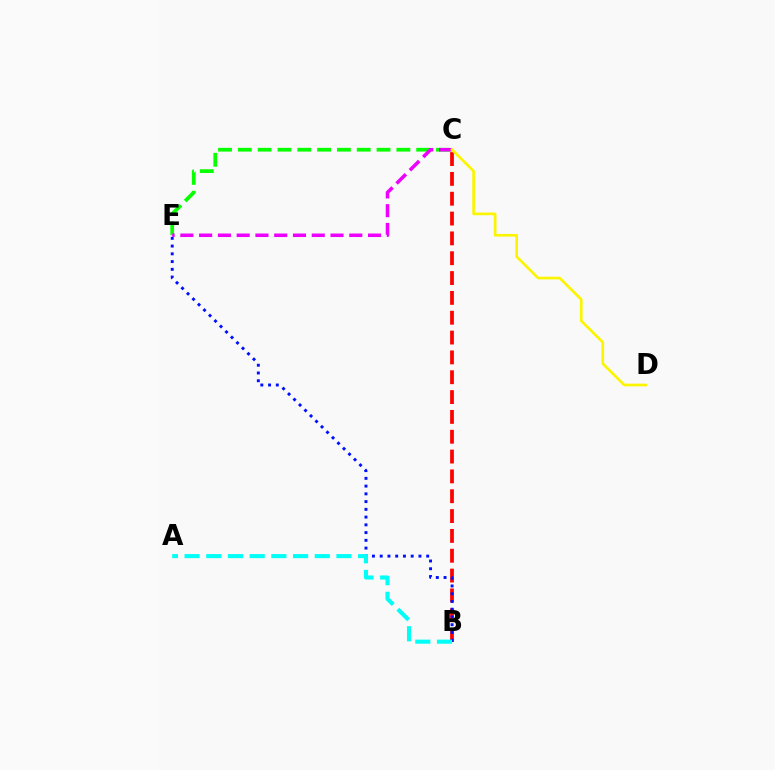{('B', 'C'): [{'color': '#ff0000', 'line_style': 'dashed', 'thickness': 2.69}], ('C', 'E'): [{'color': '#08ff00', 'line_style': 'dashed', 'thickness': 2.69}, {'color': '#ee00ff', 'line_style': 'dashed', 'thickness': 2.55}], ('B', 'E'): [{'color': '#0010ff', 'line_style': 'dotted', 'thickness': 2.11}], ('C', 'D'): [{'color': '#fcf500', 'line_style': 'solid', 'thickness': 1.93}], ('A', 'B'): [{'color': '#00fff6', 'line_style': 'dashed', 'thickness': 2.95}]}